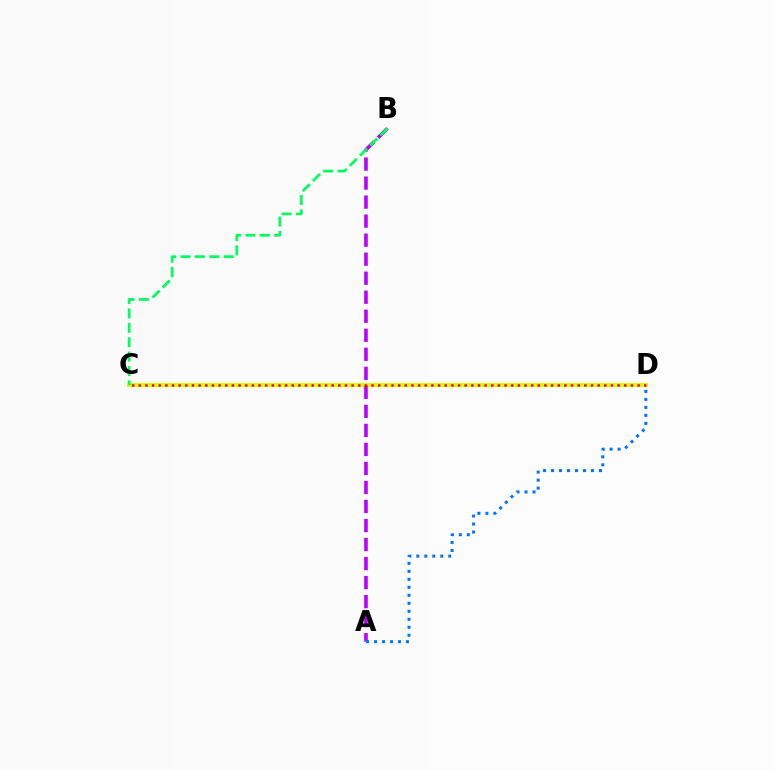{('C', 'D'): [{'color': '#d1ff00', 'line_style': 'solid', 'thickness': 2.88}, {'color': '#ff0000', 'line_style': 'dotted', 'thickness': 1.81}], ('A', 'B'): [{'color': '#b900ff', 'line_style': 'dashed', 'thickness': 2.58}], ('B', 'C'): [{'color': '#00ff5c', 'line_style': 'dashed', 'thickness': 1.95}], ('A', 'D'): [{'color': '#0074ff', 'line_style': 'dotted', 'thickness': 2.17}]}